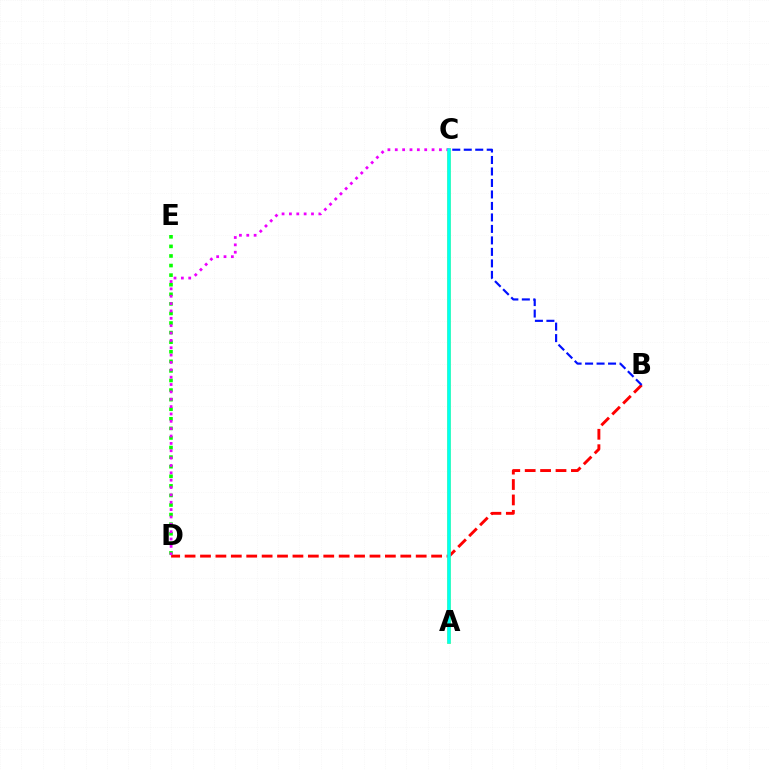{('A', 'C'): [{'color': '#fcf500', 'line_style': 'solid', 'thickness': 2.76}, {'color': '#00fff6', 'line_style': 'solid', 'thickness': 2.57}], ('B', 'D'): [{'color': '#ff0000', 'line_style': 'dashed', 'thickness': 2.09}], ('D', 'E'): [{'color': '#08ff00', 'line_style': 'dotted', 'thickness': 2.6}], ('C', 'D'): [{'color': '#ee00ff', 'line_style': 'dotted', 'thickness': 2.0}], ('B', 'C'): [{'color': '#0010ff', 'line_style': 'dashed', 'thickness': 1.56}]}